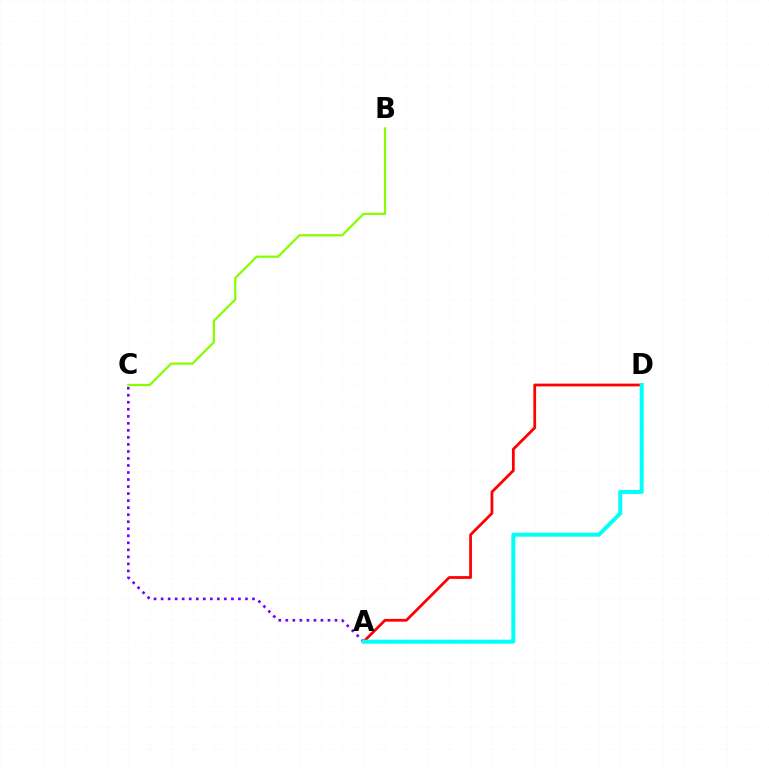{('A', 'C'): [{'color': '#7200ff', 'line_style': 'dotted', 'thickness': 1.91}], ('A', 'D'): [{'color': '#ff0000', 'line_style': 'solid', 'thickness': 1.99}, {'color': '#00fff6', 'line_style': 'solid', 'thickness': 2.85}], ('B', 'C'): [{'color': '#84ff00', 'line_style': 'solid', 'thickness': 1.6}]}